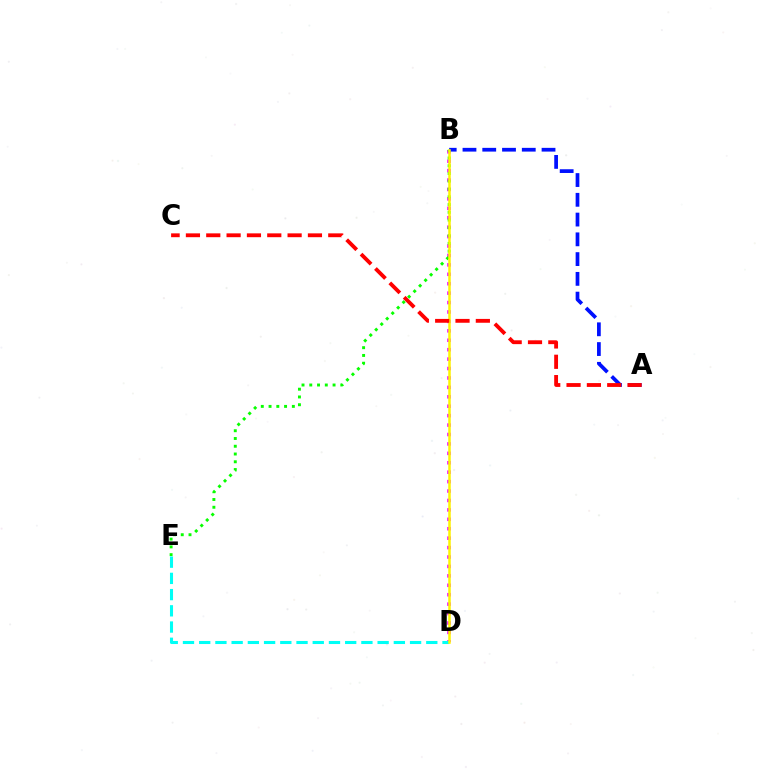{('B', 'D'): [{'color': '#ee00ff', 'line_style': 'dotted', 'thickness': 2.56}, {'color': '#fcf500', 'line_style': 'solid', 'thickness': 1.8}], ('B', 'E'): [{'color': '#08ff00', 'line_style': 'dotted', 'thickness': 2.11}], ('A', 'B'): [{'color': '#0010ff', 'line_style': 'dashed', 'thickness': 2.68}], ('D', 'E'): [{'color': '#00fff6', 'line_style': 'dashed', 'thickness': 2.2}], ('A', 'C'): [{'color': '#ff0000', 'line_style': 'dashed', 'thickness': 2.76}]}